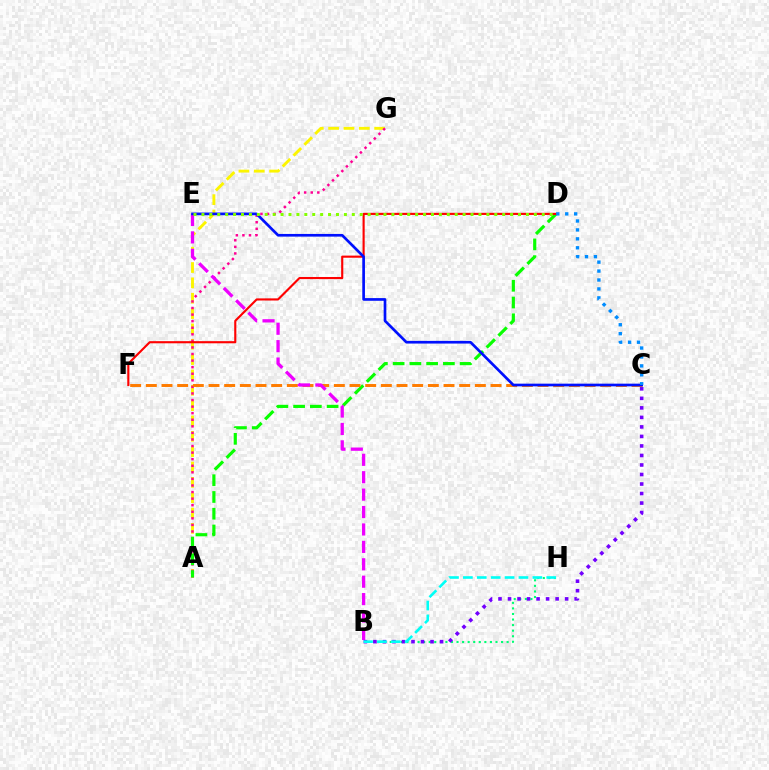{('A', 'G'): [{'color': '#fcf500', 'line_style': 'dashed', 'thickness': 2.08}, {'color': '#ff0094', 'line_style': 'dotted', 'thickness': 1.79}], ('B', 'H'): [{'color': '#00ff74', 'line_style': 'dotted', 'thickness': 1.51}, {'color': '#00fff6', 'line_style': 'dashed', 'thickness': 1.89}], ('A', 'D'): [{'color': '#08ff00', 'line_style': 'dashed', 'thickness': 2.28}], ('C', 'F'): [{'color': '#ff7c00', 'line_style': 'dashed', 'thickness': 2.13}], ('D', 'F'): [{'color': '#ff0000', 'line_style': 'solid', 'thickness': 1.54}], ('B', 'E'): [{'color': '#ee00ff', 'line_style': 'dashed', 'thickness': 2.37}], ('C', 'E'): [{'color': '#0010ff', 'line_style': 'solid', 'thickness': 1.93}], ('D', 'E'): [{'color': '#84ff00', 'line_style': 'dotted', 'thickness': 2.15}], ('B', 'C'): [{'color': '#7200ff', 'line_style': 'dotted', 'thickness': 2.59}], ('C', 'D'): [{'color': '#008cff', 'line_style': 'dotted', 'thickness': 2.43}]}